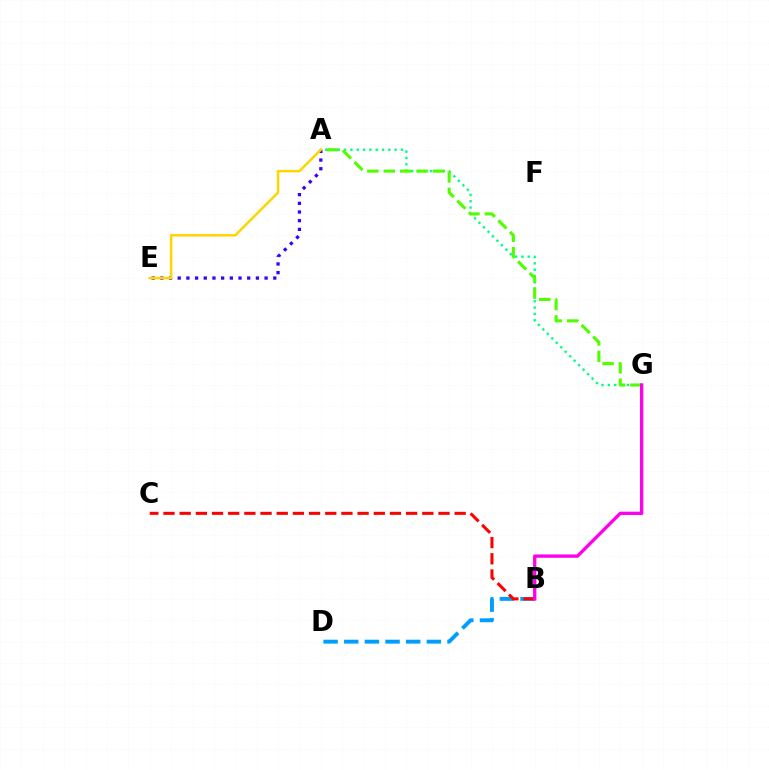{('B', 'D'): [{'color': '#009eff', 'line_style': 'dashed', 'thickness': 2.81}], ('B', 'C'): [{'color': '#ff0000', 'line_style': 'dashed', 'thickness': 2.2}], ('A', 'G'): [{'color': '#00ff86', 'line_style': 'dotted', 'thickness': 1.72}, {'color': '#4fff00', 'line_style': 'dashed', 'thickness': 2.23}], ('B', 'G'): [{'color': '#ff00ed', 'line_style': 'solid', 'thickness': 2.4}], ('A', 'E'): [{'color': '#3700ff', 'line_style': 'dotted', 'thickness': 2.36}, {'color': '#ffd500', 'line_style': 'solid', 'thickness': 1.8}]}